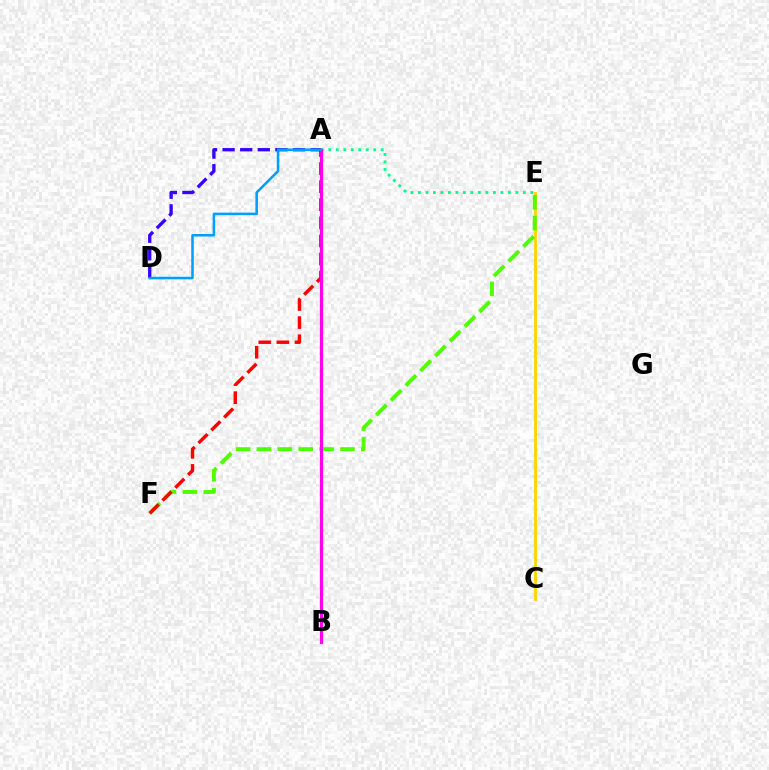{('C', 'E'): [{'color': '#ffd500', 'line_style': 'solid', 'thickness': 2.04}], ('E', 'F'): [{'color': '#4fff00', 'line_style': 'dashed', 'thickness': 2.84}], ('A', 'F'): [{'color': '#ff0000', 'line_style': 'dashed', 'thickness': 2.46}], ('A', 'E'): [{'color': '#00ff86', 'line_style': 'dotted', 'thickness': 2.04}], ('A', 'D'): [{'color': '#3700ff', 'line_style': 'dashed', 'thickness': 2.39}, {'color': '#009eff', 'line_style': 'solid', 'thickness': 1.82}], ('A', 'B'): [{'color': '#ff00ed', 'line_style': 'solid', 'thickness': 2.3}]}